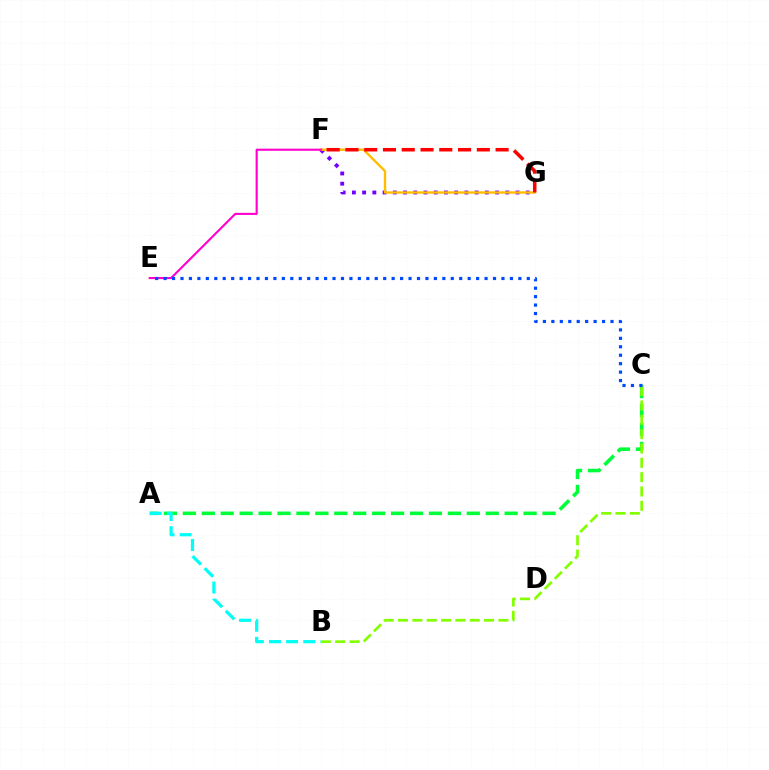{('A', 'C'): [{'color': '#00ff39', 'line_style': 'dashed', 'thickness': 2.57}], ('B', 'C'): [{'color': '#84ff00', 'line_style': 'dashed', 'thickness': 1.95}], ('F', 'G'): [{'color': '#7200ff', 'line_style': 'dotted', 'thickness': 2.78}, {'color': '#ffbd00', 'line_style': 'solid', 'thickness': 1.71}, {'color': '#ff0000', 'line_style': 'dashed', 'thickness': 2.55}], ('A', 'B'): [{'color': '#00fff6', 'line_style': 'dashed', 'thickness': 2.33}], ('E', 'F'): [{'color': '#ff00cf', 'line_style': 'solid', 'thickness': 1.52}], ('C', 'E'): [{'color': '#004bff', 'line_style': 'dotted', 'thickness': 2.29}]}